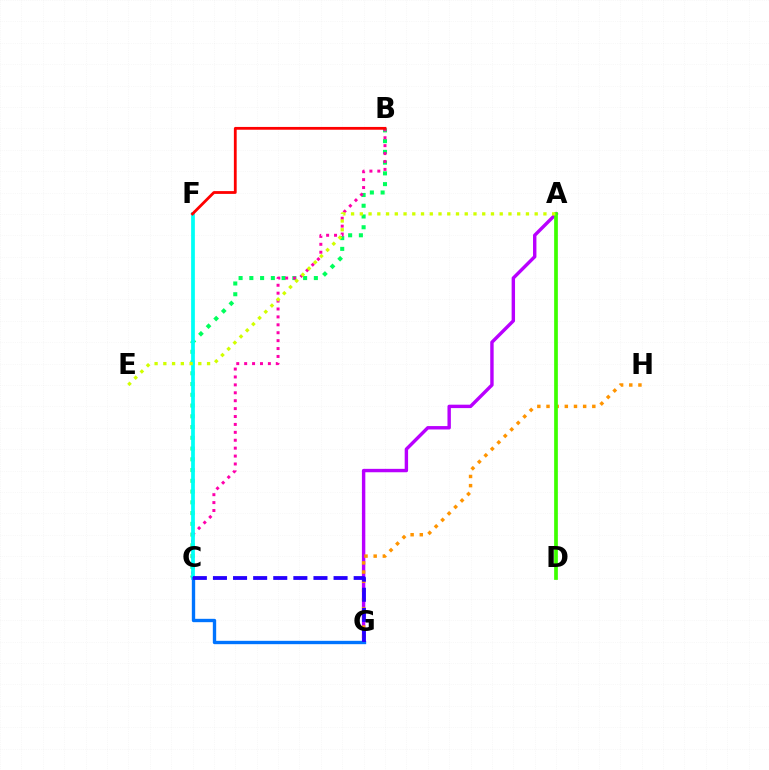{('B', 'C'): [{'color': '#00ff5c', 'line_style': 'dotted', 'thickness': 2.92}, {'color': '#ff00ac', 'line_style': 'dotted', 'thickness': 2.15}], ('A', 'G'): [{'color': '#b900ff', 'line_style': 'solid', 'thickness': 2.45}], ('G', 'H'): [{'color': '#ff9400', 'line_style': 'dotted', 'thickness': 2.49}], ('C', 'F'): [{'color': '#00fff6', 'line_style': 'solid', 'thickness': 2.7}], ('C', 'G'): [{'color': '#0074ff', 'line_style': 'solid', 'thickness': 2.41}, {'color': '#2500ff', 'line_style': 'dashed', 'thickness': 2.73}], ('A', 'D'): [{'color': '#3dff00', 'line_style': 'solid', 'thickness': 2.67}], ('A', 'E'): [{'color': '#d1ff00', 'line_style': 'dotted', 'thickness': 2.38}], ('B', 'F'): [{'color': '#ff0000', 'line_style': 'solid', 'thickness': 2.01}]}